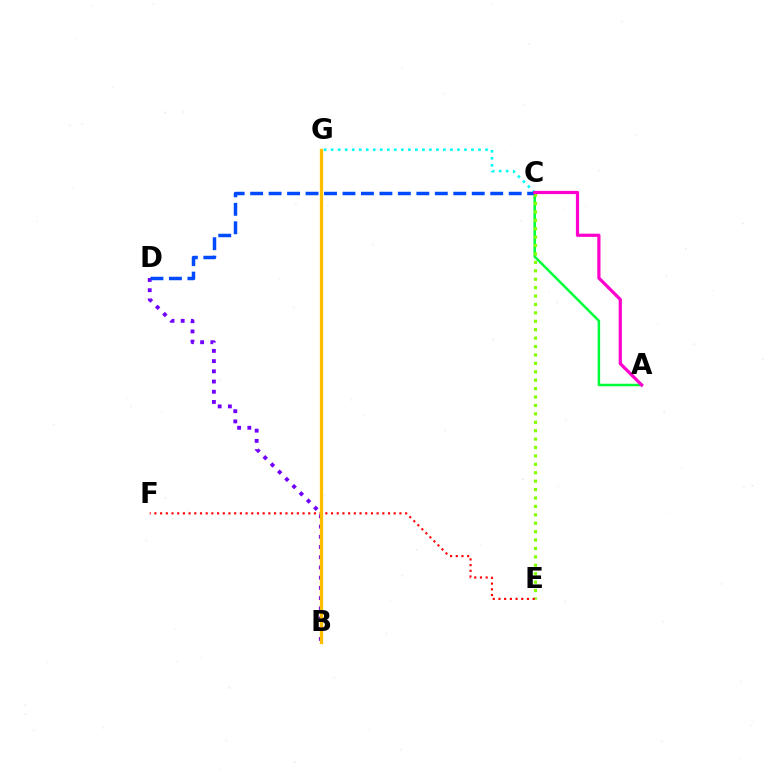{('A', 'C'): [{'color': '#00ff39', 'line_style': 'solid', 'thickness': 1.81}, {'color': '#ff00cf', 'line_style': 'solid', 'thickness': 2.31}], ('C', 'G'): [{'color': '#00fff6', 'line_style': 'dotted', 'thickness': 1.91}], ('B', 'D'): [{'color': '#7200ff', 'line_style': 'dotted', 'thickness': 2.77}], ('C', 'D'): [{'color': '#004bff', 'line_style': 'dashed', 'thickness': 2.51}], ('C', 'E'): [{'color': '#84ff00', 'line_style': 'dotted', 'thickness': 2.29}], ('E', 'F'): [{'color': '#ff0000', 'line_style': 'dotted', 'thickness': 1.55}], ('B', 'G'): [{'color': '#ffbd00', 'line_style': 'solid', 'thickness': 2.37}]}